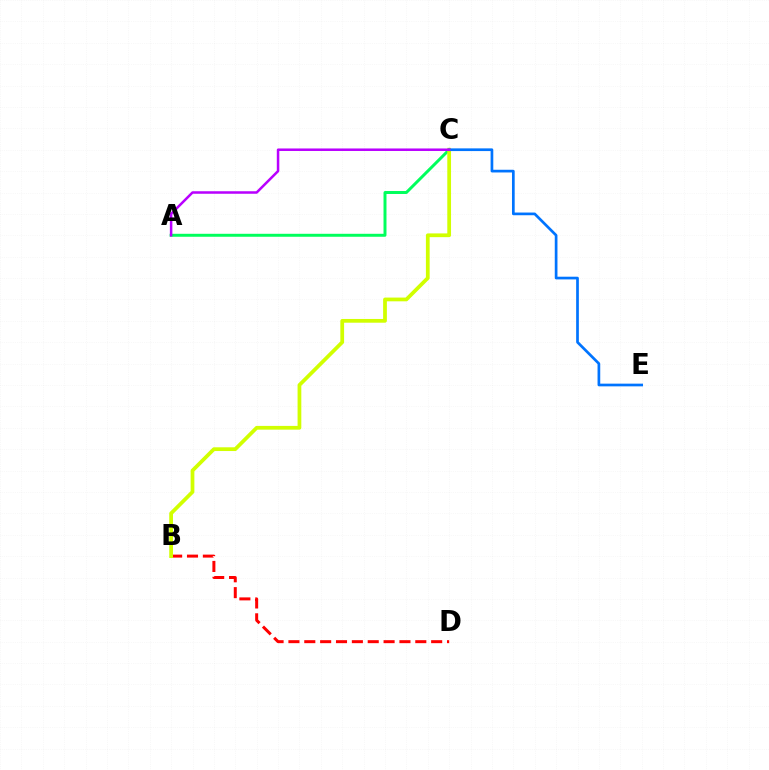{('B', 'D'): [{'color': '#ff0000', 'line_style': 'dashed', 'thickness': 2.15}], ('A', 'C'): [{'color': '#00ff5c', 'line_style': 'solid', 'thickness': 2.14}, {'color': '#b900ff', 'line_style': 'solid', 'thickness': 1.81}], ('B', 'C'): [{'color': '#d1ff00', 'line_style': 'solid', 'thickness': 2.7}], ('C', 'E'): [{'color': '#0074ff', 'line_style': 'solid', 'thickness': 1.94}]}